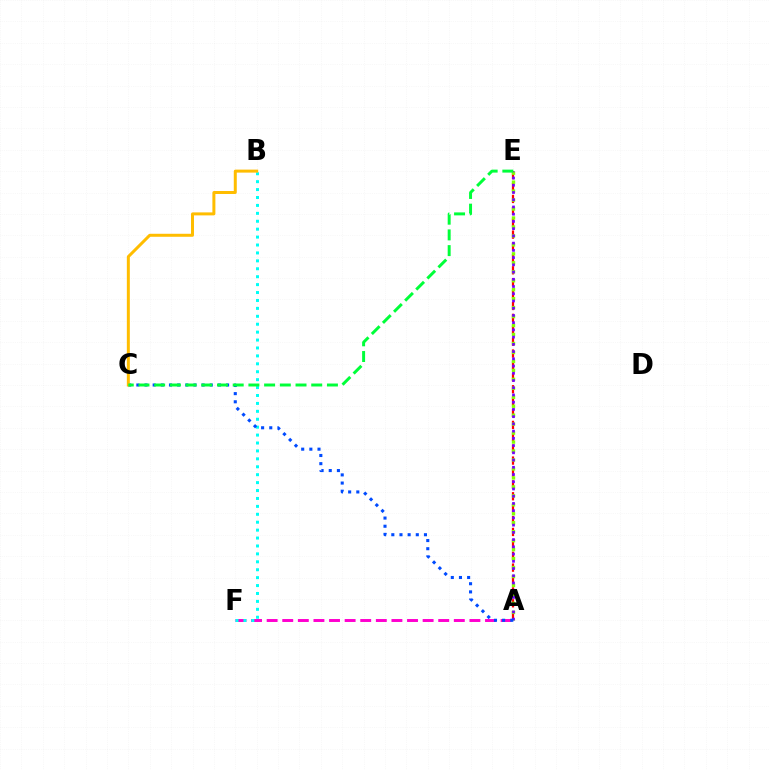{('A', 'F'): [{'color': '#ff00cf', 'line_style': 'dashed', 'thickness': 2.12}], ('B', 'F'): [{'color': '#00fff6', 'line_style': 'dotted', 'thickness': 2.15}], ('A', 'E'): [{'color': '#ff0000', 'line_style': 'dashed', 'thickness': 1.62}, {'color': '#84ff00', 'line_style': 'dotted', 'thickness': 2.44}, {'color': '#7200ff', 'line_style': 'dotted', 'thickness': 1.96}], ('A', 'C'): [{'color': '#004bff', 'line_style': 'dotted', 'thickness': 2.22}], ('B', 'C'): [{'color': '#ffbd00', 'line_style': 'solid', 'thickness': 2.16}], ('C', 'E'): [{'color': '#00ff39', 'line_style': 'dashed', 'thickness': 2.13}]}